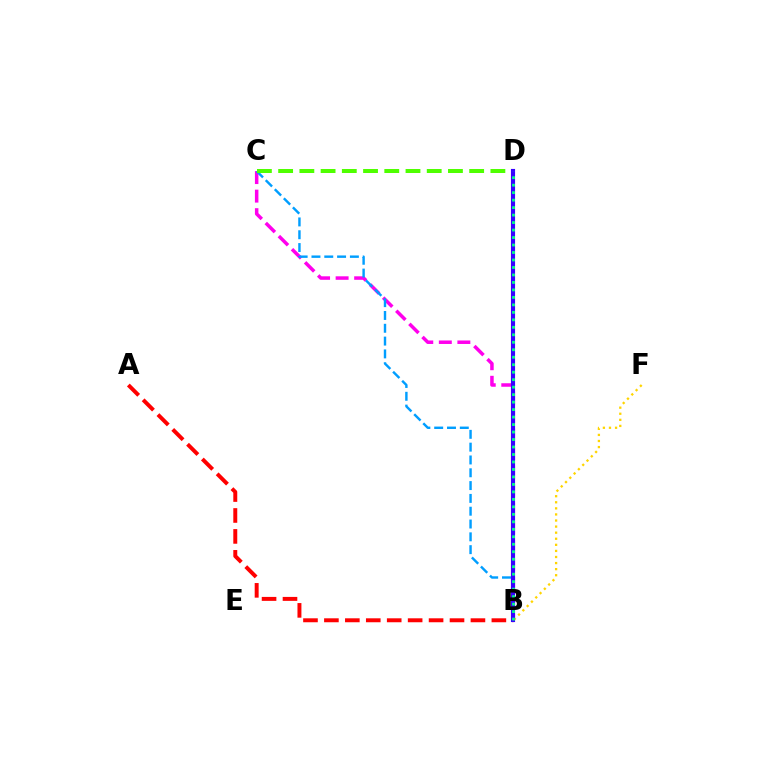{('B', 'C'): [{'color': '#ff00ed', 'line_style': 'dashed', 'thickness': 2.52}, {'color': '#009eff', 'line_style': 'dashed', 'thickness': 1.74}], ('C', 'D'): [{'color': '#4fff00', 'line_style': 'dashed', 'thickness': 2.88}], ('A', 'B'): [{'color': '#ff0000', 'line_style': 'dashed', 'thickness': 2.84}], ('B', 'F'): [{'color': '#ffd500', 'line_style': 'dotted', 'thickness': 1.65}], ('B', 'D'): [{'color': '#3700ff', 'line_style': 'solid', 'thickness': 2.98}, {'color': '#00ff86', 'line_style': 'dotted', 'thickness': 2.03}]}